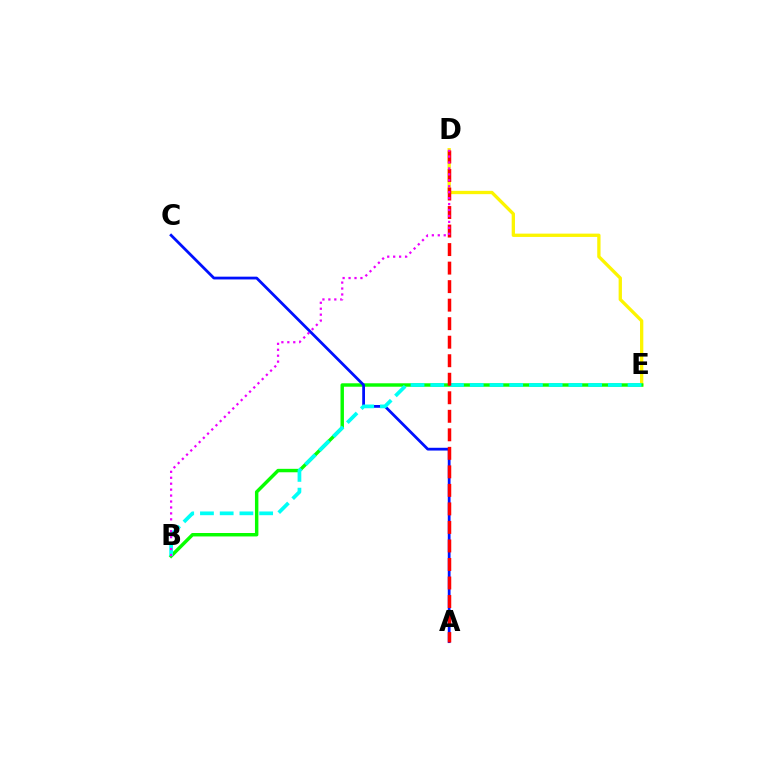{('D', 'E'): [{'color': '#fcf500', 'line_style': 'solid', 'thickness': 2.38}], ('B', 'E'): [{'color': '#08ff00', 'line_style': 'solid', 'thickness': 2.47}, {'color': '#00fff6', 'line_style': 'dashed', 'thickness': 2.68}], ('A', 'C'): [{'color': '#0010ff', 'line_style': 'solid', 'thickness': 2.0}], ('A', 'D'): [{'color': '#ff0000', 'line_style': 'dashed', 'thickness': 2.52}], ('B', 'D'): [{'color': '#ee00ff', 'line_style': 'dotted', 'thickness': 1.61}]}